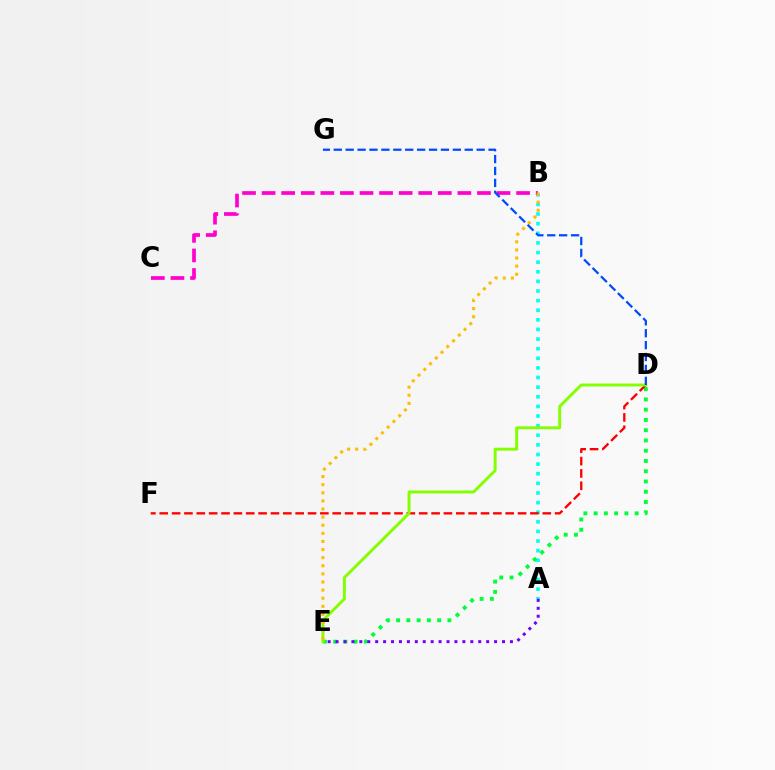{('A', 'B'): [{'color': '#00fff6', 'line_style': 'dotted', 'thickness': 2.61}], ('D', 'E'): [{'color': '#00ff39', 'line_style': 'dotted', 'thickness': 2.79}, {'color': '#84ff00', 'line_style': 'solid', 'thickness': 2.11}], ('D', 'F'): [{'color': '#ff0000', 'line_style': 'dashed', 'thickness': 1.68}], ('B', 'C'): [{'color': '#ff00cf', 'line_style': 'dashed', 'thickness': 2.66}], ('B', 'E'): [{'color': '#ffbd00', 'line_style': 'dotted', 'thickness': 2.2}], ('D', 'G'): [{'color': '#004bff', 'line_style': 'dashed', 'thickness': 1.62}], ('A', 'E'): [{'color': '#7200ff', 'line_style': 'dotted', 'thickness': 2.15}]}